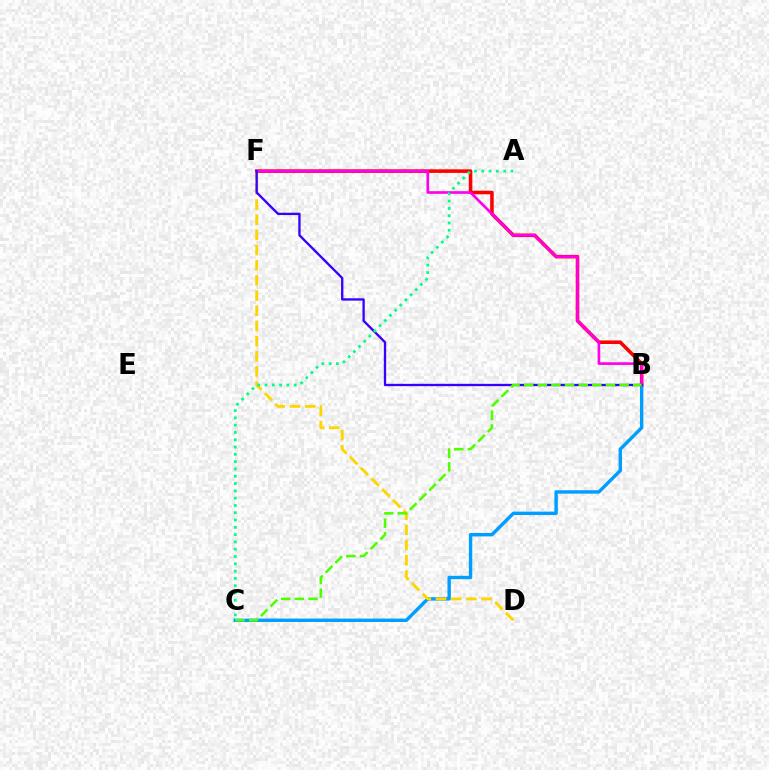{('B', 'F'): [{'color': '#ff0000', 'line_style': 'solid', 'thickness': 2.57}, {'color': '#ff00ed', 'line_style': 'solid', 'thickness': 1.92}, {'color': '#3700ff', 'line_style': 'solid', 'thickness': 1.67}], ('B', 'C'): [{'color': '#009eff', 'line_style': 'solid', 'thickness': 2.45}, {'color': '#4fff00', 'line_style': 'dashed', 'thickness': 1.85}], ('D', 'F'): [{'color': '#ffd500', 'line_style': 'dashed', 'thickness': 2.06}], ('A', 'C'): [{'color': '#00ff86', 'line_style': 'dotted', 'thickness': 1.98}]}